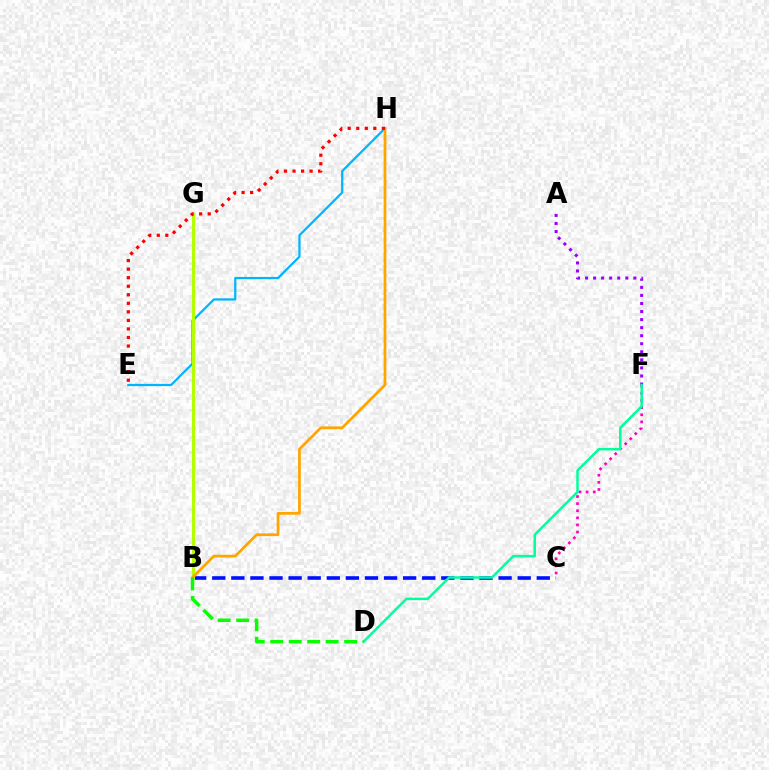{('C', 'F'): [{'color': '#ff00bd', 'line_style': 'dotted', 'thickness': 1.93}], ('B', 'C'): [{'color': '#0010ff', 'line_style': 'dashed', 'thickness': 2.59}], ('E', 'H'): [{'color': '#00b5ff', 'line_style': 'solid', 'thickness': 1.61}, {'color': '#ff0000', 'line_style': 'dotted', 'thickness': 2.32}], ('B', 'G'): [{'color': '#b3ff00', 'line_style': 'solid', 'thickness': 2.21}], ('A', 'F'): [{'color': '#9b00ff', 'line_style': 'dotted', 'thickness': 2.19}], ('B', 'H'): [{'color': '#ffa500', 'line_style': 'solid', 'thickness': 1.97}], ('D', 'F'): [{'color': '#00ff9d', 'line_style': 'solid', 'thickness': 1.8}], ('B', 'D'): [{'color': '#08ff00', 'line_style': 'dashed', 'thickness': 2.51}]}